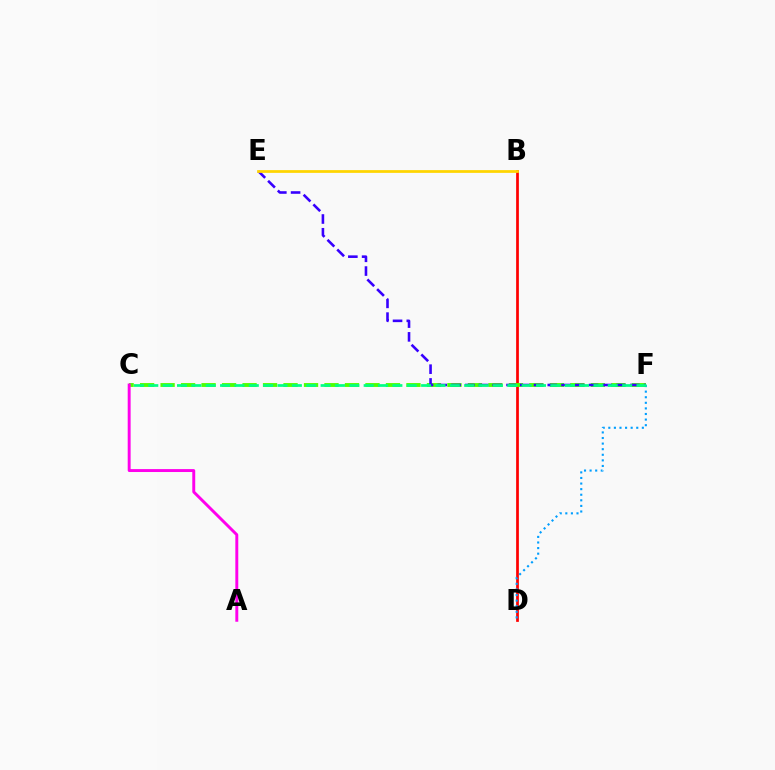{('B', 'D'): [{'color': '#ff0000', 'line_style': 'solid', 'thickness': 1.97}], ('D', 'F'): [{'color': '#009eff', 'line_style': 'dotted', 'thickness': 1.52}], ('C', 'F'): [{'color': '#4fff00', 'line_style': 'dashed', 'thickness': 2.78}, {'color': '#00ff86', 'line_style': 'dashed', 'thickness': 1.95}], ('E', 'F'): [{'color': '#3700ff', 'line_style': 'dashed', 'thickness': 1.87}], ('A', 'C'): [{'color': '#ff00ed', 'line_style': 'solid', 'thickness': 2.11}], ('B', 'E'): [{'color': '#ffd500', 'line_style': 'solid', 'thickness': 1.98}]}